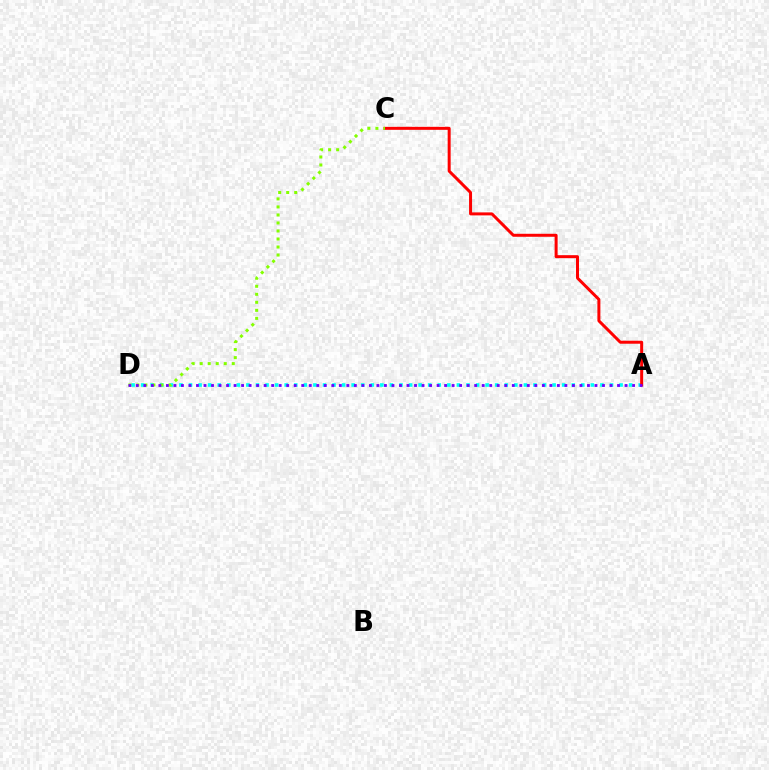{('A', 'D'): [{'color': '#00fff6', 'line_style': 'dotted', 'thickness': 2.6}, {'color': '#7200ff', 'line_style': 'dotted', 'thickness': 2.04}], ('A', 'C'): [{'color': '#ff0000', 'line_style': 'solid', 'thickness': 2.16}], ('C', 'D'): [{'color': '#84ff00', 'line_style': 'dotted', 'thickness': 2.18}]}